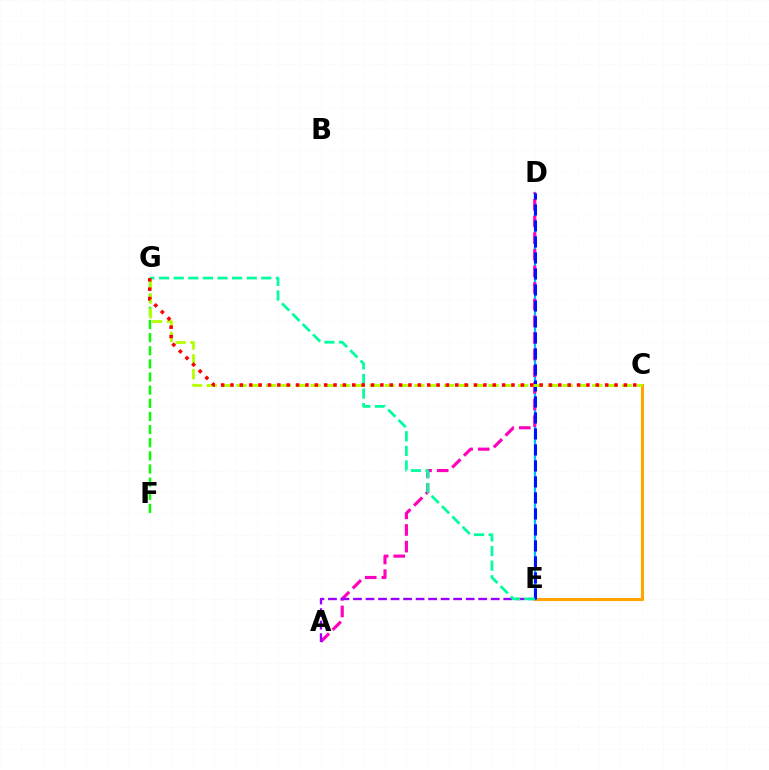{('C', 'E'): [{'color': '#ffa500', 'line_style': 'solid', 'thickness': 2.26}], ('D', 'E'): [{'color': '#00b5ff', 'line_style': 'solid', 'thickness': 1.67}, {'color': '#0010ff', 'line_style': 'dashed', 'thickness': 2.17}], ('A', 'D'): [{'color': '#ff00bd', 'line_style': 'dashed', 'thickness': 2.26}], ('A', 'E'): [{'color': '#9b00ff', 'line_style': 'dashed', 'thickness': 1.7}], ('F', 'G'): [{'color': '#08ff00', 'line_style': 'dashed', 'thickness': 1.78}], ('C', 'G'): [{'color': '#b3ff00', 'line_style': 'dashed', 'thickness': 2.01}, {'color': '#ff0000', 'line_style': 'dotted', 'thickness': 2.54}], ('E', 'G'): [{'color': '#00ff9d', 'line_style': 'dashed', 'thickness': 1.98}]}